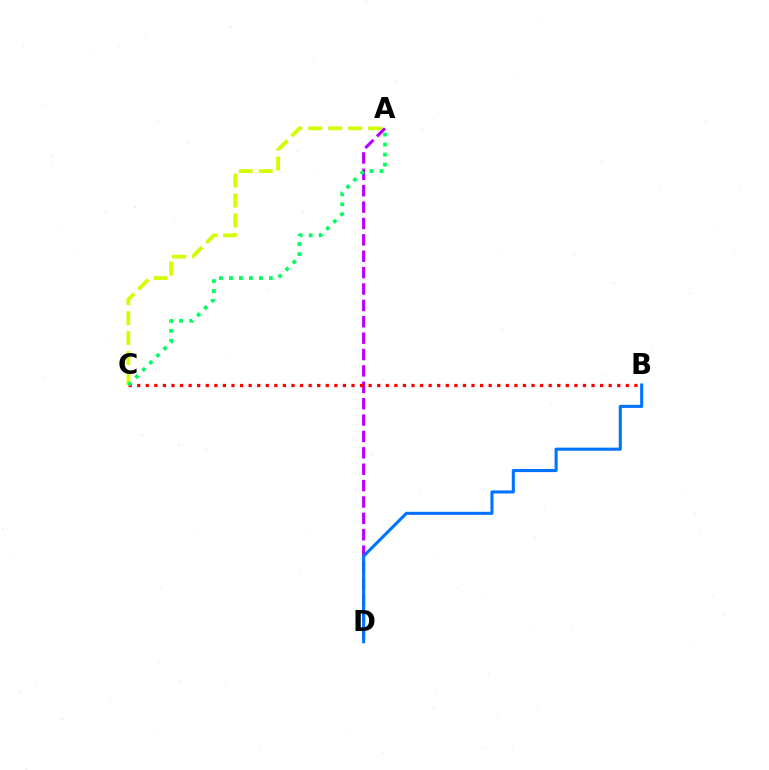{('A', 'C'): [{'color': '#d1ff00', 'line_style': 'dashed', 'thickness': 2.71}, {'color': '#00ff5c', 'line_style': 'dotted', 'thickness': 2.72}], ('A', 'D'): [{'color': '#b900ff', 'line_style': 'dashed', 'thickness': 2.23}], ('B', 'C'): [{'color': '#ff0000', 'line_style': 'dotted', 'thickness': 2.33}], ('B', 'D'): [{'color': '#0074ff', 'line_style': 'solid', 'thickness': 2.22}]}